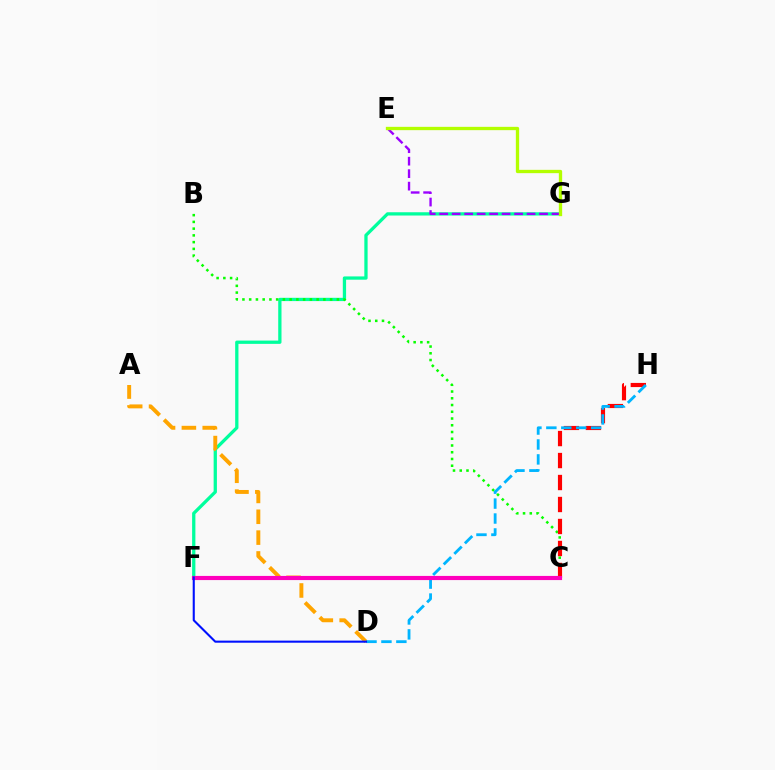{('F', 'G'): [{'color': '#00ff9d', 'line_style': 'solid', 'thickness': 2.36}], ('E', 'G'): [{'color': '#9b00ff', 'line_style': 'dashed', 'thickness': 1.7}, {'color': '#b3ff00', 'line_style': 'solid', 'thickness': 2.39}], ('A', 'D'): [{'color': '#ffa500', 'line_style': 'dashed', 'thickness': 2.83}], ('B', 'C'): [{'color': '#08ff00', 'line_style': 'dotted', 'thickness': 1.83}], ('C', 'H'): [{'color': '#ff0000', 'line_style': 'dashed', 'thickness': 2.99}], ('D', 'H'): [{'color': '#00b5ff', 'line_style': 'dashed', 'thickness': 2.03}], ('C', 'F'): [{'color': '#ff00bd', 'line_style': 'solid', 'thickness': 2.99}], ('D', 'F'): [{'color': '#0010ff', 'line_style': 'solid', 'thickness': 1.51}]}